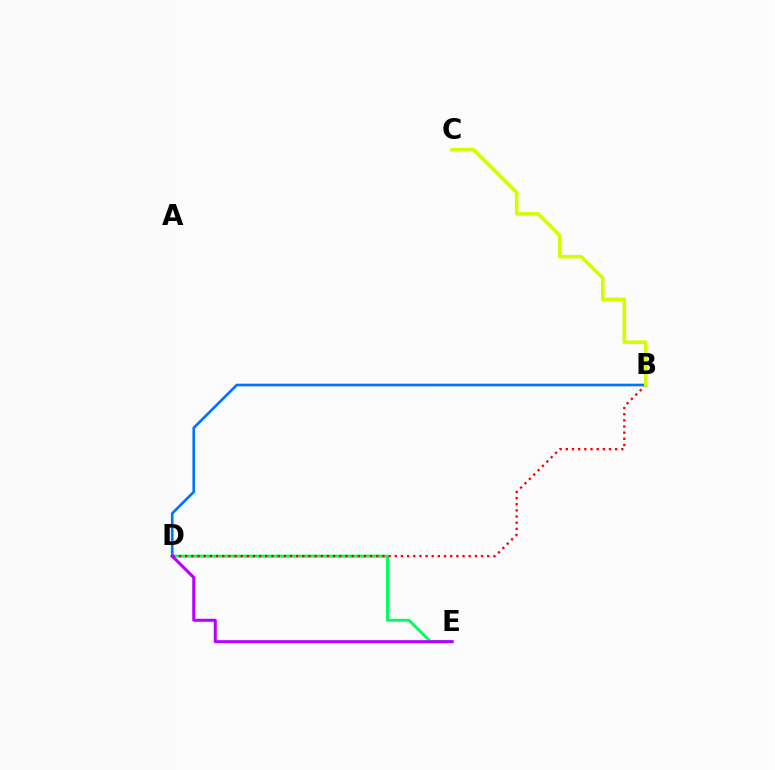{('D', 'E'): [{'color': '#00ff5c', 'line_style': 'solid', 'thickness': 2.12}, {'color': '#b900ff', 'line_style': 'solid', 'thickness': 2.18}], ('B', 'D'): [{'color': '#0074ff', 'line_style': 'solid', 'thickness': 1.91}, {'color': '#ff0000', 'line_style': 'dotted', 'thickness': 1.67}], ('B', 'C'): [{'color': '#d1ff00', 'line_style': 'solid', 'thickness': 2.61}]}